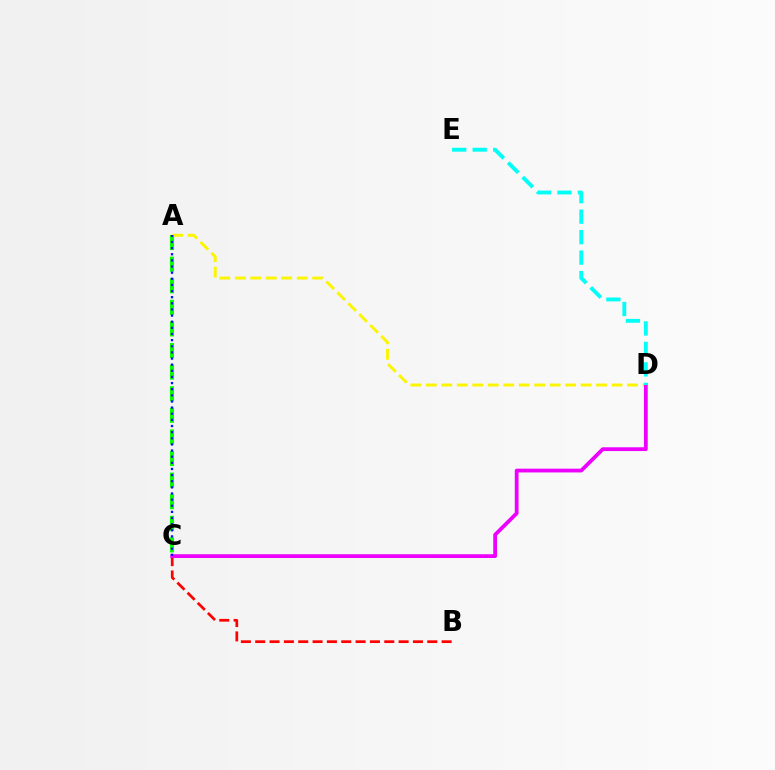{('A', 'D'): [{'color': '#fcf500', 'line_style': 'dashed', 'thickness': 2.1}], ('B', 'C'): [{'color': '#ff0000', 'line_style': 'dashed', 'thickness': 1.95}], ('A', 'C'): [{'color': '#08ff00', 'line_style': 'dashed', 'thickness': 2.93}, {'color': '#0010ff', 'line_style': 'dotted', 'thickness': 1.67}], ('C', 'D'): [{'color': '#ee00ff', 'line_style': 'solid', 'thickness': 2.72}], ('D', 'E'): [{'color': '#00fff6', 'line_style': 'dashed', 'thickness': 2.78}]}